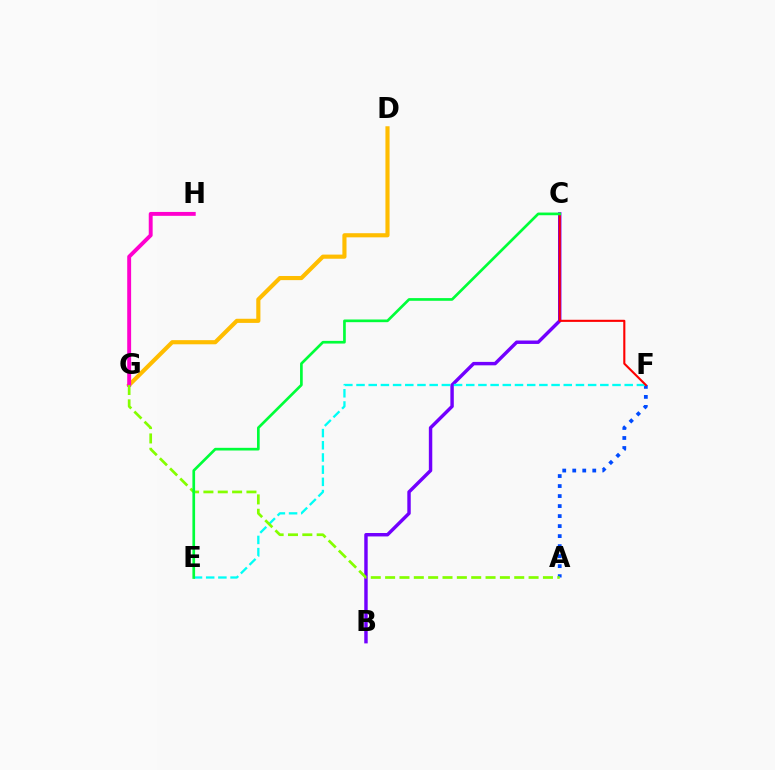{('D', 'G'): [{'color': '#ffbd00', 'line_style': 'solid', 'thickness': 2.98}], ('A', 'F'): [{'color': '#004bff', 'line_style': 'dotted', 'thickness': 2.72}], ('G', 'H'): [{'color': '#ff00cf', 'line_style': 'solid', 'thickness': 2.81}], ('B', 'C'): [{'color': '#7200ff', 'line_style': 'solid', 'thickness': 2.47}], ('E', 'F'): [{'color': '#00fff6', 'line_style': 'dashed', 'thickness': 1.66}], ('C', 'F'): [{'color': '#ff0000', 'line_style': 'solid', 'thickness': 1.52}], ('A', 'G'): [{'color': '#84ff00', 'line_style': 'dashed', 'thickness': 1.95}], ('C', 'E'): [{'color': '#00ff39', 'line_style': 'solid', 'thickness': 1.93}]}